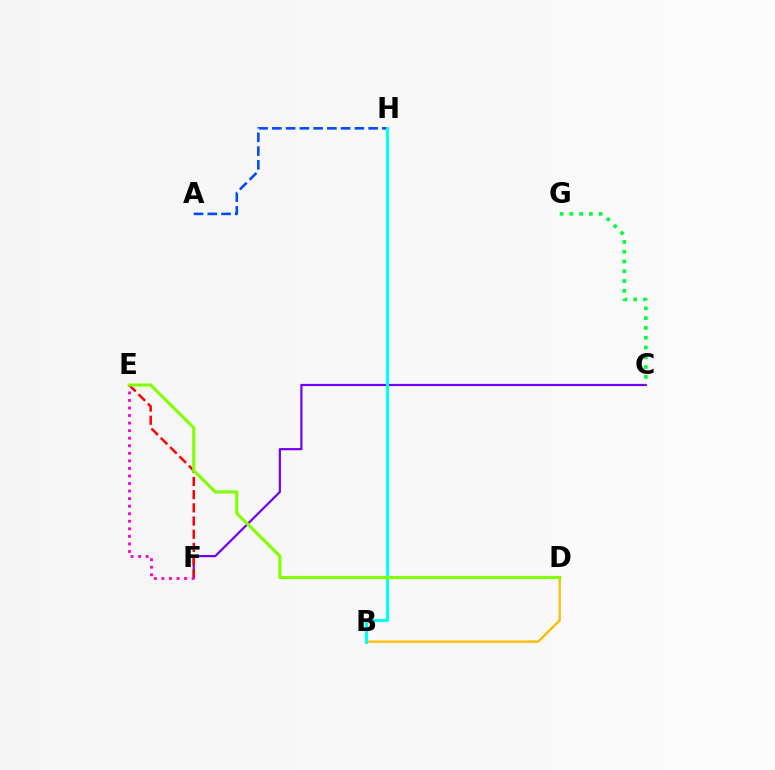{('C', 'F'): [{'color': '#7200ff', 'line_style': 'solid', 'thickness': 1.58}], ('C', 'G'): [{'color': '#00ff39', 'line_style': 'dotted', 'thickness': 2.66}], ('A', 'H'): [{'color': '#004bff', 'line_style': 'dashed', 'thickness': 1.87}], ('E', 'F'): [{'color': '#ff0000', 'line_style': 'dashed', 'thickness': 1.79}, {'color': '#ff00cf', 'line_style': 'dotted', 'thickness': 2.05}], ('B', 'D'): [{'color': '#ffbd00', 'line_style': 'solid', 'thickness': 1.68}], ('B', 'H'): [{'color': '#00fff6', 'line_style': 'solid', 'thickness': 2.23}], ('D', 'E'): [{'color': '#84ff00', 'line_style': 'solid', 'thickness': 2.25}]}